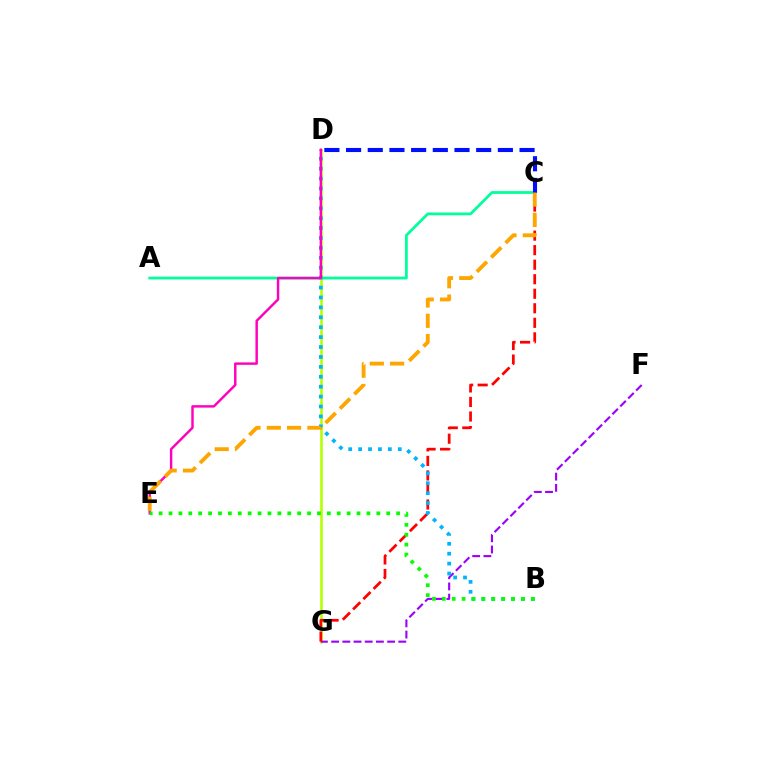{('A', 'C'): [{'color': '#00ff9d', 'line_style': 'solid', 'thickness': 1.98}], ('D', 'G'): [{'color': '#b3ff00', 'line_style': 'solid', 'thickness': 1.85}], ('F', 'G'): [{'color': '#9b00ff', 'line_style': 'dashed', 'thickness': 1.52}], ('C', 'G'): [{'color': '#ff0000', 'line_style': 'dashed', 'thickness': 1.97}], ('B', 'D'): [{'color': '#00b5ff', 'line_style': 'dotted', 'thickness': 2.69}], ('D', 'E'): [{'color': '#ff00bd', 'line_style': 'solid', 'thickness': 1.76}], ('B', 'E'): [{'color': '#08ff00', 'line_style': 'dotted', 'thickness': 2.69}], ('C', 'D'): [{'color': '#0010ff', 'line_style': 'dashed', 'thickness': 2.95}], ('C', 'E'): [{'color': '#ffa500', 'line_style': 'dashed', 'thickness': 2.76}]}